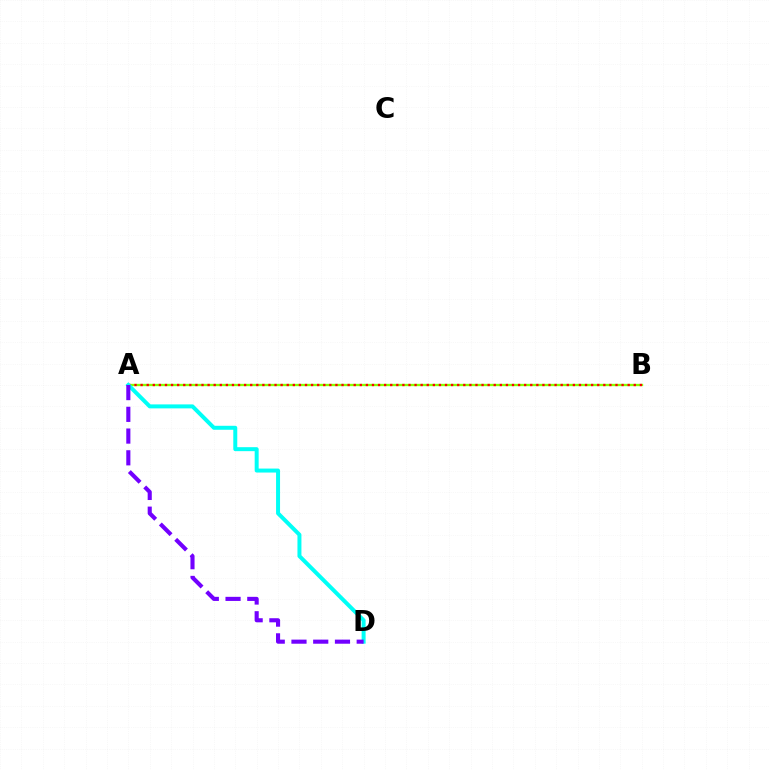{('A', 'B'): [{'color': '#84ff00', 'line_style': 'solid', 'thickness': 1.68}, {'color': '#ff0000', 'line_style': 'dotted', 'thickness': 1.65}], ('A', 'D'): [{'color': '#00fff6', 'line_style': 'solid', 'thickness': 2.87}, {'color': '#7200ff', 'line_style': 'dashed', 'thickness': 2.95}]}